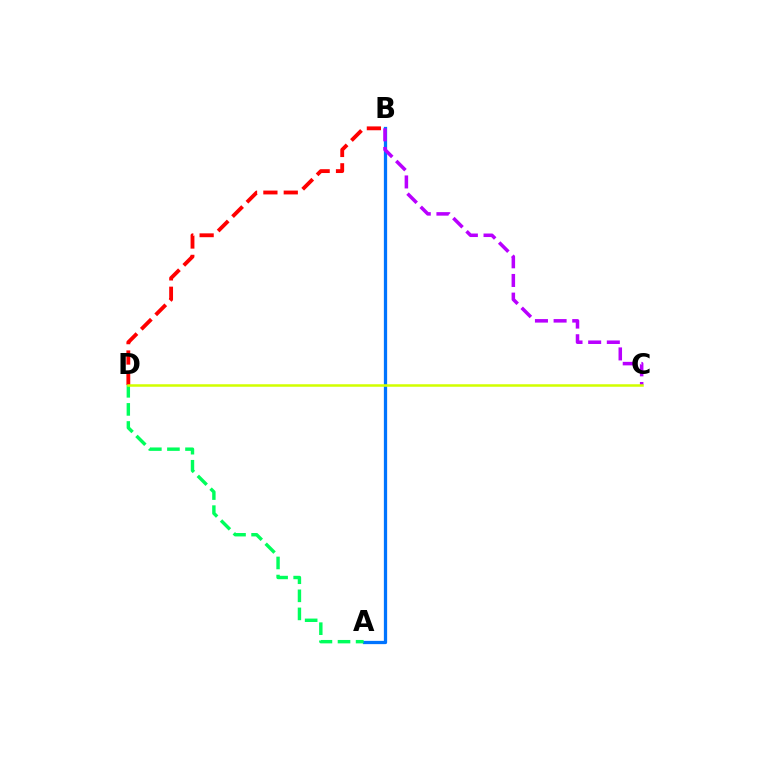{('B', 'D'): [{'color': '#ff0000', 'line_style': 'dashed', 'thickness': 2.77}], ('A', 'B'): [{'color': '#0074ff', 'line_style': 'solid', 'thickness': 2.35}], ('B', 'C'): [{'color': '#b900ff', 'line_style': 'dashed', 'thickness': 2.53}], ('A', 'D'): [{'color': '#00ff5c', 'line_style': 'dashed', 'thickness': 2.46}], ('C', 'D'): [{'color': '#d1ff00', 'line_style': 'solid', 'thickness': 1.81}]}